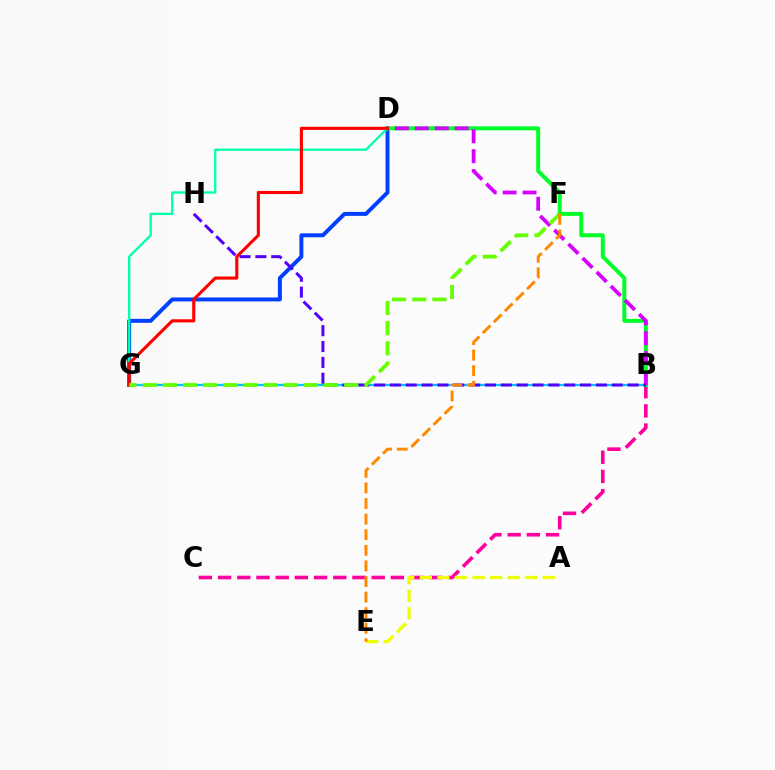{('B', 'C'): [{'color': '#ff00a0', 'line_style': 'dashed', 'thickness': 2.61}], ('D', 'G'): [{'color': '#003fff', 'line_style': 'solid', 'thickness': 2.85}, {'color': '#00ffaf', 'line_style': 'solid', 'thickness': 1.67}, {'color': '#ff0000', 'line_style': 'solid', 'thickness': 2.24}], ('B', 'G'): [{'color': '#00c7ff', 'line_style': 'solid', 'thickness': 1.64}], ('B', 'D'): [{'color': '#00ff27', 'line_style': 'solid', 'thickness': 2.86}, {'color': '#d600ff', 'line_style': 'dashed', 'thickness': 2.71}], ('B', 'H'): [{'color': '#4f00ff', 'line_style': 'dashed', 'thickness': 2.15}], ('F', 'G'): [{'color': '#66ff00', 'line_style': 'dashed', 'thickness': 2.74}], ('A', 'E'): [{'color': '#eeff00', 'line_style': 'dashed', 'thickness': 2.39}], ('E', 'F'): [{'color': '#ff8800', 'line_style': 'dashed', 'thickness': 2.12}]}